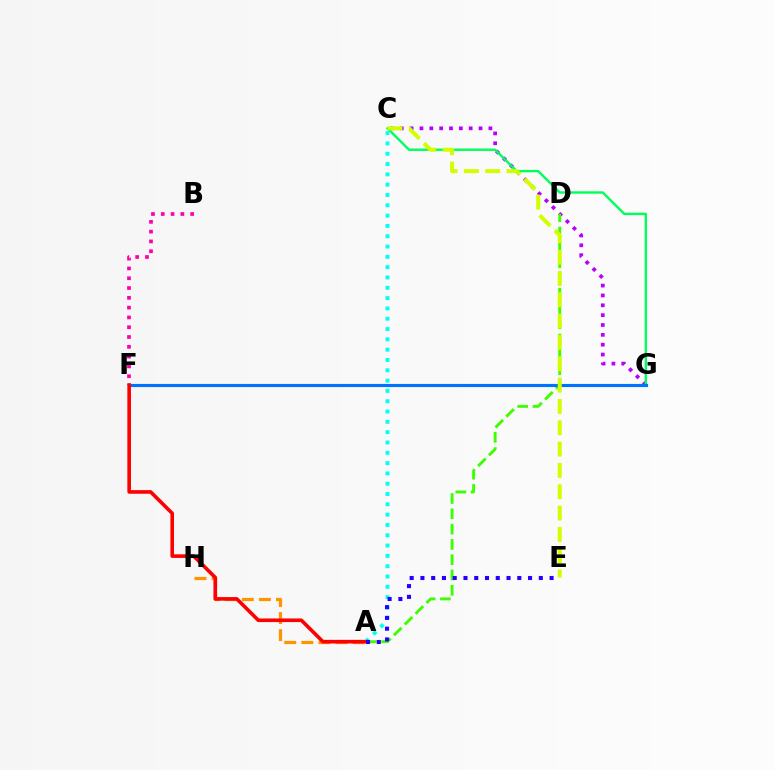{('B', 'F'): [{'color': '#ff00ac', 'line_style': 'dotted', 'thickness': 2.66}], ('C', 'G'): [{'color': '#b900ff', 'line_style': 'dotted', 'thickness': 2.68}, {'color': '#00ff5c', 'line_style': 'solid', 'thickness': 1.73}], ('A', 'H'): [{'color': '#ff9400', 'line_style': 'dashed', 'thickness': 2.32}], ('A', 'C'): [{'color': '#00fff6', 'line_style': 'dotted', 'thickness': 2.8}], ('A', 'D'): [{'color': '#3dff00', 'line_style': 'dashed', 'thickness': 2.08}], ('F', 'G'): [{'color': '#0074ff', 'line_style': 'solid', 'thickness': 2.26}], ('C', 'E'): [{'color': '#d1ff00', 'line_style': 'dashed', 'thickness': 2.9}], ('A', 'F'): [{'color': '#ff0000', 'line_style': 'solid', 'thickness': 2.6}], ('A', 'E'): [{'color': '#2500ff', 'line_style': 'dotted', 'thickness': 2.92}]}